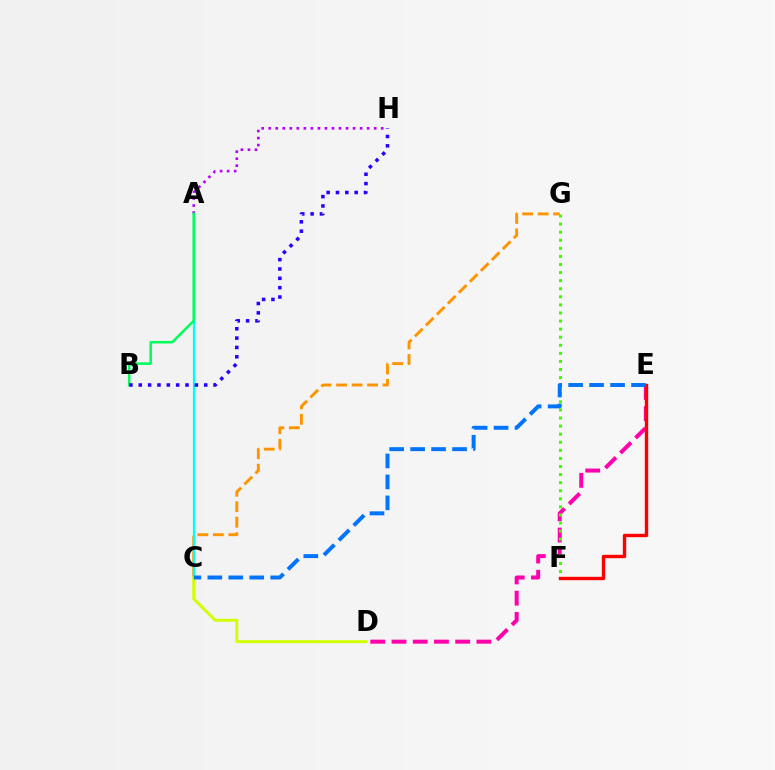{('C', 'G'): [{'color': '#ff9400', 'line_style': 'dashed', 'thickness': 2.1}], ('A', 'H'): [{'color': '#b900ff', 'line_style': 'dotted', 'thickness': 1.91}], ('A', 'C'): [{'color': '#00fff6', 'line_style': 'solid', 'thickness': 1.61}], ('D', 'E'): [{'color': '#ff00ac', 'line_style': 'dashed', 'thickness': 2.88}], ('A', 'B'): [{'color': '#00ff5c', 'line_style': 'solid', 'thickness': 1.83}], ('C', 'D'): [{'color': '#d1ff00', 'line_style': 'solid', 'thickness': 2.12}], ('B', 'H'): [{'color': '#2500ff', 'line_style': 'dotted', 'thickness': 2.54}], ('F', 'G'): [{'color': '#3dff00', 'line_style': 'dotted', 'thickness': 2.2}], ('E', 'F'): [{'color': '#ff0000', 'line_style': 'solid', 'thickness': 2.44}], ('C', 'E'): [{'color': '#0074ff', 'line_style': 'dashed', 'thickness': 2.85}]}